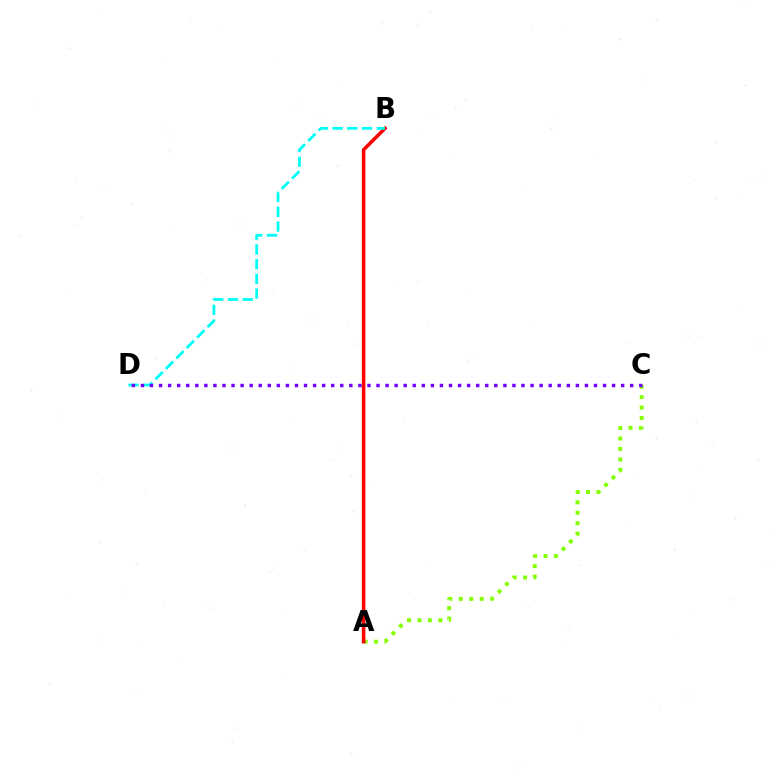{('A', 'C'): [{'color': '#84ff00', 'line_style': 'dotted', 'thickness': 2.84}], ('A', 'B'): [{'color': '#ff0000', 'line_style': 'solid', 'thickness': 2.55}], ('B', 'D'): [{'color': '#00fff6', 'line_style': 'dashed', 'thickness': 2.0}], ('C', 'D'): [{'color': '#7200ff', 'line_style': 'dotted', 'thickness': 2.46}]}